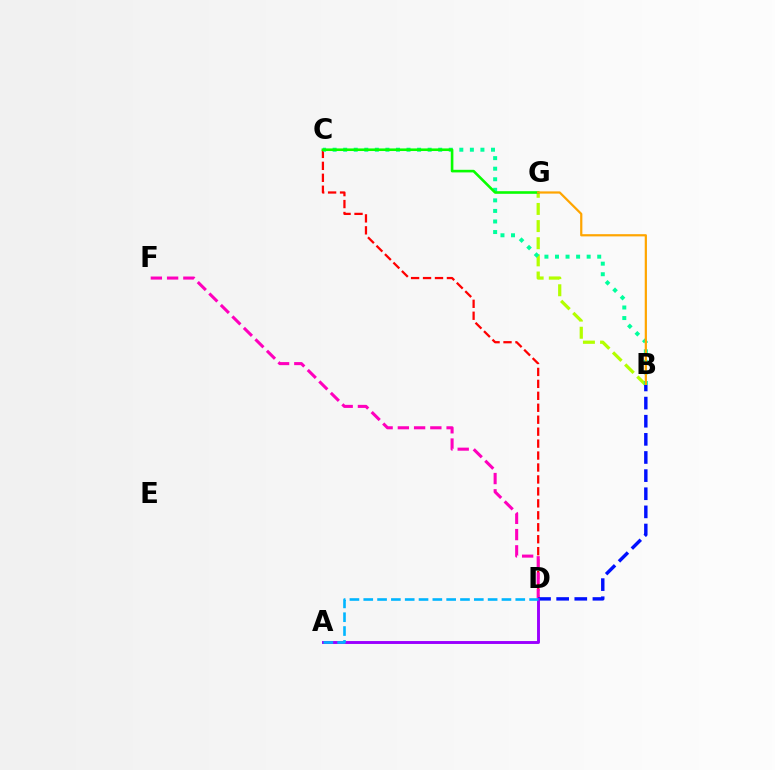{('B', 'G'): [{'color': '#b3ff00', 'line_style': 'dashed', 'thickness': 2.33}, {'color': '#ffa500', 'line_style': 'solid', 'thickness': 1.6}], ('C', 'D'): [{'color': '#ff0000', 'line_style': 'dashed', 'thickness': 1.62}], ('D', 'F'): [{'color': '#ff00bd', 'line_style': 'dashed', 'thickness': 2.21}], ('B', 'C'): [{'color': '#00ff9d', 'line_style': 'dotted', 'thickness': 2.87}], ('C', 'G'): [{'color': '#08ff00', 'line_style': 'solid', 'thickness': 1.88}], ('B', 'D'): [{'color': '#0010ff', 'line_style': 'dashed', 'thickness': 2.46}], ('A', 'D'): [{'color': '#9b00ff', 'line_style': 'solid', 'thickness': 2.1}, {'color': '#00b5ff', 'line_style': 'dashed', 'thickness': 1.88}]}